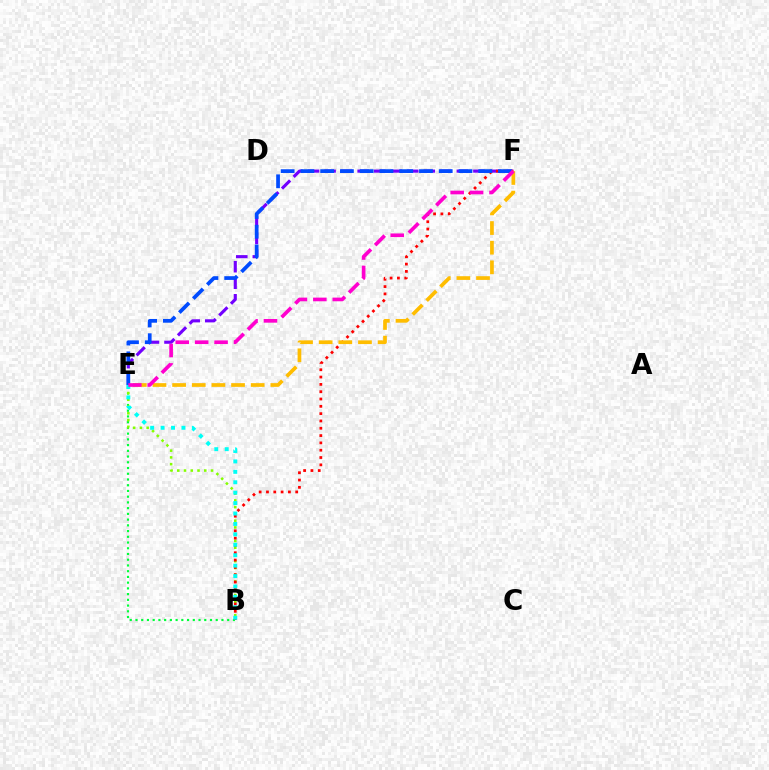{('E', 'F'): [{'color': '#7200ff', 'line_style': 'dashed', 'thickness': 2.25}, {'color': '#004bff', 'line_style': 'dashed', 'thickness': 2.68}, {'color': '#ffbd00', 'line_style': 'dashed', 'thickness': 2.67}, {'color': '#ff00cf', 'line_style': 'dashed', 'thickness': 2.64}], ('B', 'E'): [{'color': '#00ff39', 'line_style': 'dotted', 'thickness': 1.56}, {'color': '#84ff00', 'line_style': 'dotted', 'thickness': 1.84}, {'color': '#00fff6', 'line_style': 'dotted', 'thickness': 2.83}], ('B', 'F'): [{'color': '#ff0000', 'line_style': 'dotted', 'thickness': 1.99}]}